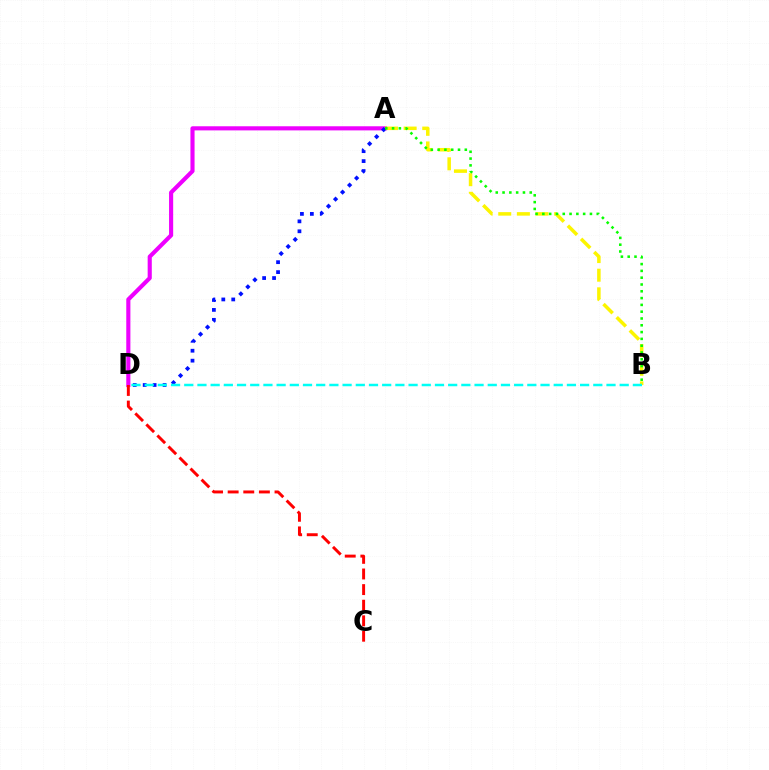{('A', 'D'): [{'color': '#ee00ff', 'line_style': 'solid', 'thickness': 2.97}, {'color': '#0010ff', 'line_style': 'dotted', 'thickness': 2.7}], ('A', 'B'): [{'color': '#fcf500', 'line_style': 'dashed', 'thickness': 2.53}, {'color': '#08ff00', 'line_style': 'dotted', 'thickness': 1.85}], ('B', 'D'): [{'color': '#00fff6', 'line_style': 'dashed', 'thickness': 1.79}], ('C', 'D'): [{'color': '#ff0000', 'line_style': 'dashed', 'thickness': 2.12}]}